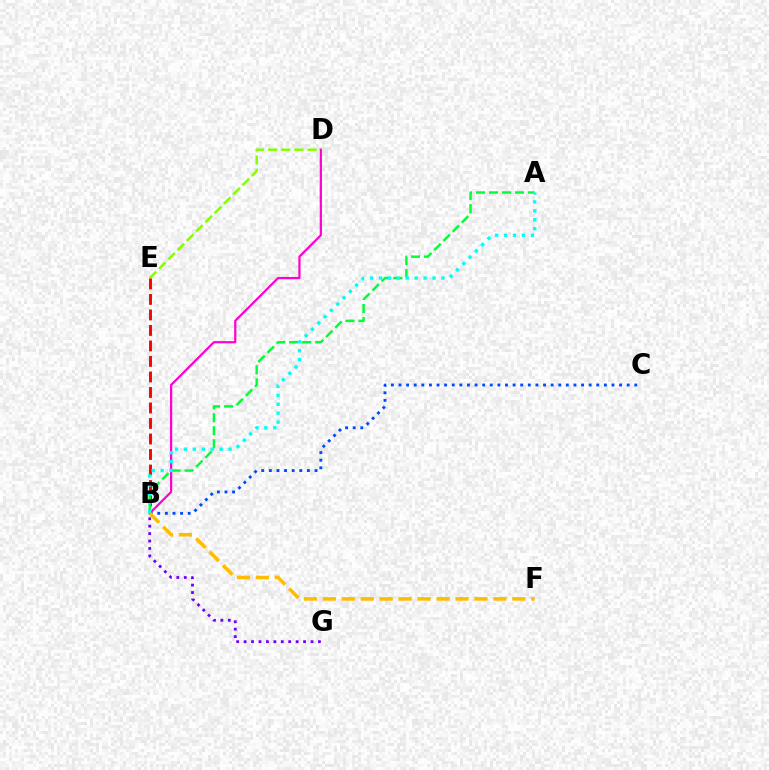{('D', 'E'): [{'color': '#84ff00', 'line_style': 'dashed', 'thickness': 1.79}], ('B', 'C'): [{'color': '#004bff', 'line_style': 'dotted', 'thickness': 2.07}], ('B', 'D'): [{'color': '#ff00cf', 'line_style': 'solid', 'thickness': 1.59}], ('B', 'E'): [{'color': '#ff0000', 'line_style': 'dashed', 'thickness': 2.11}], ('A', 'B'): [{'color': '#00ff39', 'line_style': 'dashed', 'thickness': 1.77}, {'color': '#00fff6', 'line_style': 'dotted', 'thickness': 2.43}], ('B', 'G'): [{'color': '#7200ff', 'line_style': 'dotted', 'thickness': 2.02}], ('B', 'F'): [{'color': '#ffbd00', 'line_style': 'dashed', 'thickness': 2.57}]}